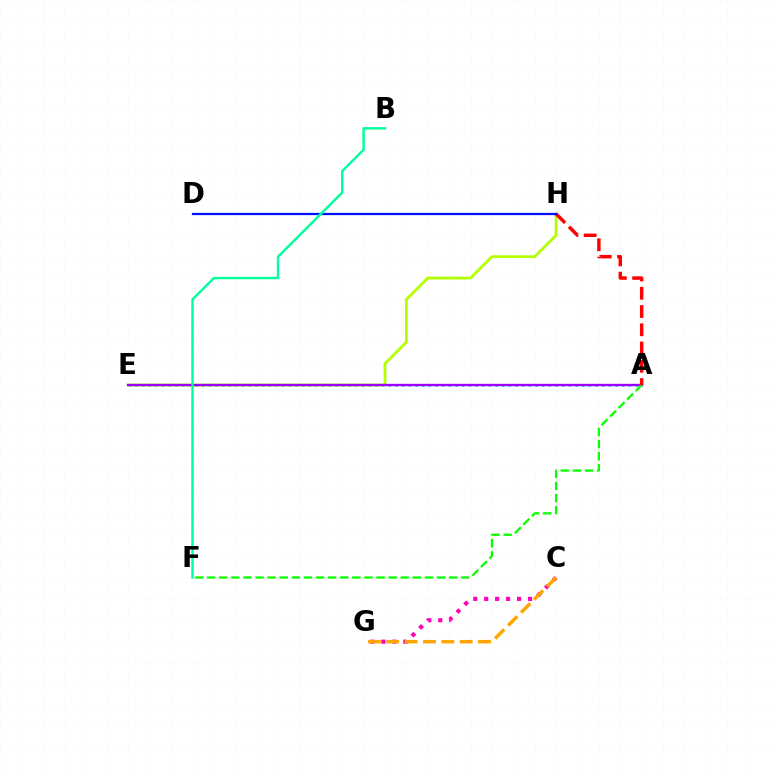{('A', 'E'): [{'color': '#00b5ff', 'line_style': 'dotted', 'thickness': 1.81}, {'color': '#9b00ff', 'line_style': 'solid', 'thickness': 1.68}], ('C', 'G'): [{'color': '#ff00bd', 'line_style': 'dotted', 'thickness': 2.98}, {'color': '#ffa500', 'line_style': 'dashed', 'thickness': 2.49}], ('E', 'H'): [{'color': '#b3ff00', 'line_style': 'solid', 'thickness': 2.0}], ('A', 'F'): [{'color': '#08ff00', 'line_style': 'dashed', 'thickness': 1.64}], ('A', 'H'): [{'color': '#ff0000', 'line_style': 'dashed', 'thickness': 2.48}], ('D', 'H'): [{'color': '#0010ff', 'line_style': 'solid', 'thickness': 1.62}], ('B', 'F'): [{'color': '#00ff9d', 'line_style': 'solid', 'thickness': 1.74}]}